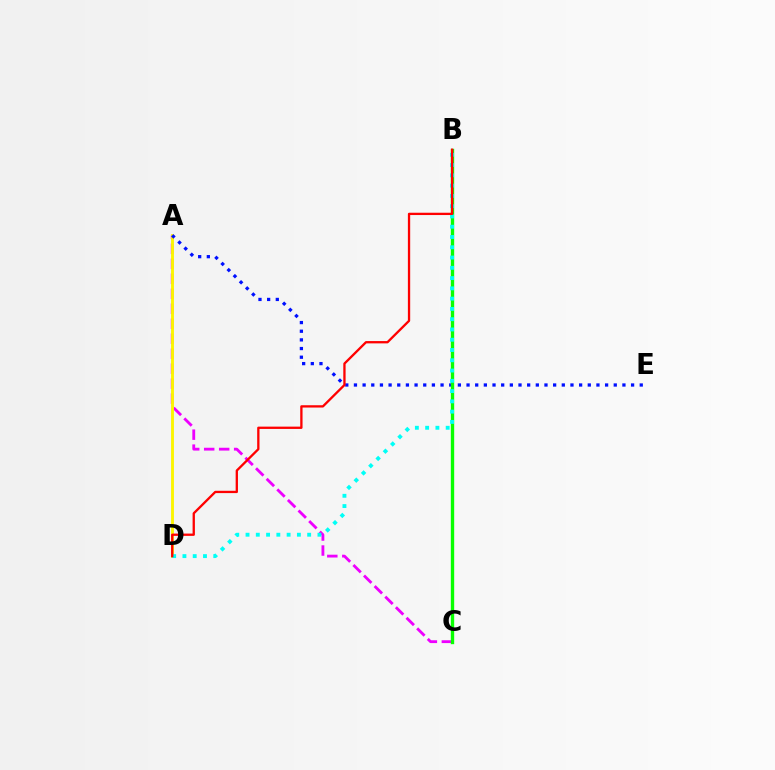{('A', 'C'): [{'color': '#ee00ff', 'line_style': 'dashed', 'thickness': 2.04}], ('A', 'D'): [{'color': '#fcf500', 'line_style': 'solid', 'thickness': 2.07}], ('A', 'E'): [{'color': '#0010ff', 'line_style': 'dotted', 'thickness': 2.35}], ('B', 'C'): [{'color': '#08ff00', 'line_style': 'solid', 'thickness': 2.42}], ('B', 'D'): [{'color': '#00fff6', 'line_style': 'dotted', 'thickness': 2.79}, {'color': '#ff0000', 'line_style': 'solid', 'thickness': 1.66}]}